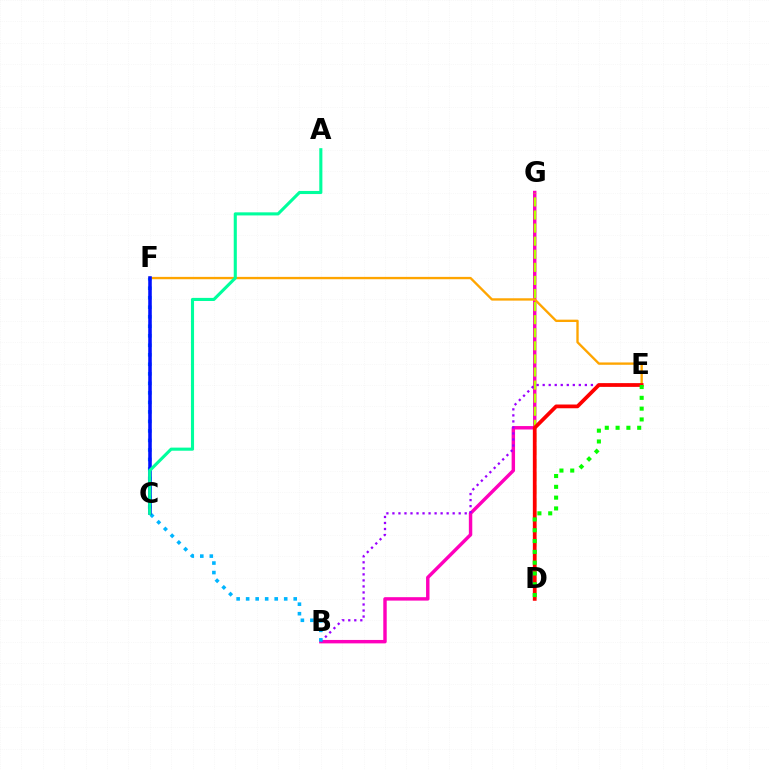{('B', 'G'): [{'color': '#ff00bd', 'line_style': 'solid', 'thickness': 2.47}], ('D', 'G'): [{'color': '#b3ff00', 'line_style': 'dashed', 'thickness': 1.78}], ('E', 'F'): [{'color': '#ffa500', 'line_style': 'solid', 'thickness': 1.69}], ('B', 'E'): [{'color': '#9b00ff', 'line_style': 'dotted', 'thickness': 1.64}], ('D', 'E'): [{'color': '#ff0000', 'line_style': 'solid', 'thickness': 2.7}, {'color': '#08ff00', 'line_style': 'dotted', 'thickness': 2.93}], ('B', 'F'): [{'color': '#00b5ff', 'line_style': 'dotted', 'thickness': 2.58}], ('C', 'F'): [{'color': '#0010ff', 'line_style': 'solid', 'thickness': 2.56}], ('A', 'C'): [{'color': '#00ff9d', 'line_style': 'solid', 'thickness': 2.23}]}